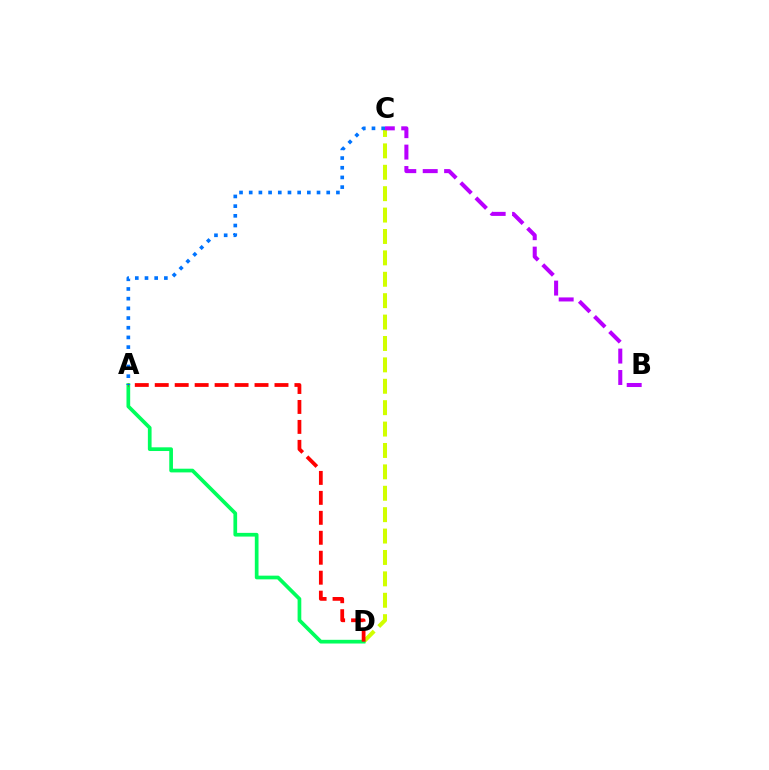{('C', 'D'): [{'color': '#d1ff00', 'line_style': 'dashed', 'thickness': 2.91}], ('A', 'D'): [{'color': '#00ff5c', 'line_style': 'solid', 'thickness': 2.67}, {'color': '#ff0000', 'line_style': 'dashed', 'thickness': 2.71}], ('B', 'C'): [{'color': '#b900ff', 'line_style': 'dashed', 'thickness': 2.91}], ('A', 'C'): [{'color': '#0074ff', 'line_style': 'dotted', 'thickness': 2.63}]}